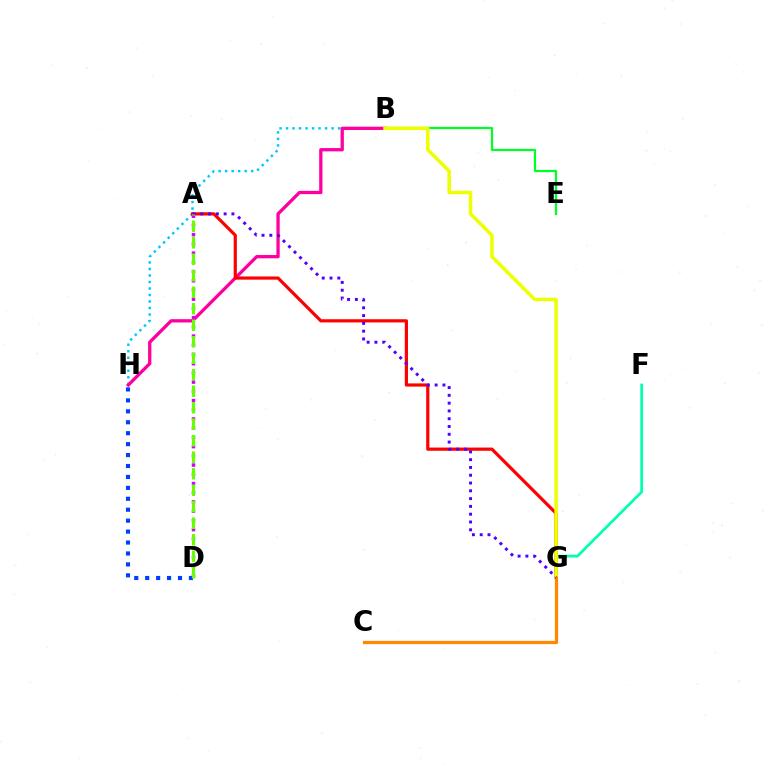{('D', 'H'): [{'color': '#003fff', 'line_style': 'dotted', 'thickness': 2.97}], ('B', 'H'): [{'color': '#00c7ff', 'line_style': 'dotted', 'thickness': 1.77}, {'color': '#ff00a0', 'line_style': 'solid', 'thickness': 2.37}], ('F', 'G'): [{'color': '#00ffaf', 'line_style': 'solid', 'thickness': 1.99}], ('B', 'E'): [{'color': '#00ff27', 'line_style': 'solid', 'thickness': 1.6}], ('A', 'G'): [{'color': '#ff0000', 'line_style': 'solid', 'thickness': 2.3}, {'color': '#4f00ff', 'line_style': 'dotted', 'thickness': 2.12}], ('B', 'G'): [{'color': '#eeff00', 'line_style': 'solid', 'thickness': 2.52}], ('C', 'G'): [{'color': '#ff8800', 'line_style': 'solid', 'thickness': 2.33}], ('A', 'D'): [{'color': '#d600ff', 'line_style': 'dotted', 'thickness': 2.5}, {'color': '#66ff00', 'line_style': 'dashed', 'thickness': 2.24}]}